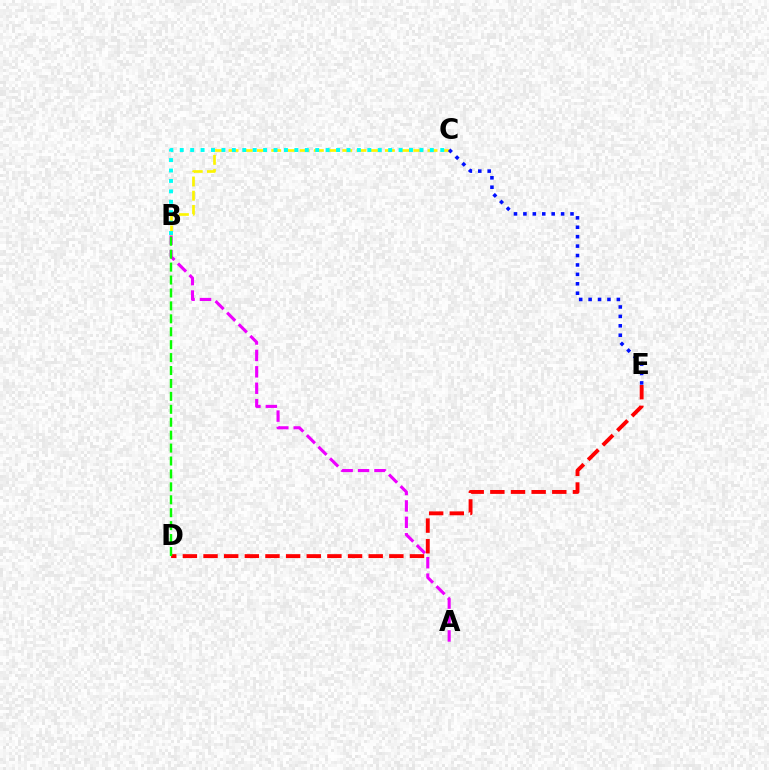{('A', 'B'): [{'color': '#ee00ff', 'line_style': 'dashed', 'thickness': 2.23}], ('B', 'C'): [{'color': '#fcf500', 'line_style': 'dashed', 'thickness': 1.93}, {'color': '#00fff6', 'line_style': 'dotted', 'thickness': 2.83}], ('D', 'E'): [{'color': '#ff0000', 'line_style': 'dashed', 'thickness': 2.8}], ('C', 'E'): [{'color': '#0010ff', 'line_style': 'dotted', 'thickness': 2.56}], ('B', 'D'): [{'color': '#08ff00', 'line_style': 'dashed', 'thickness': 1.76}]}